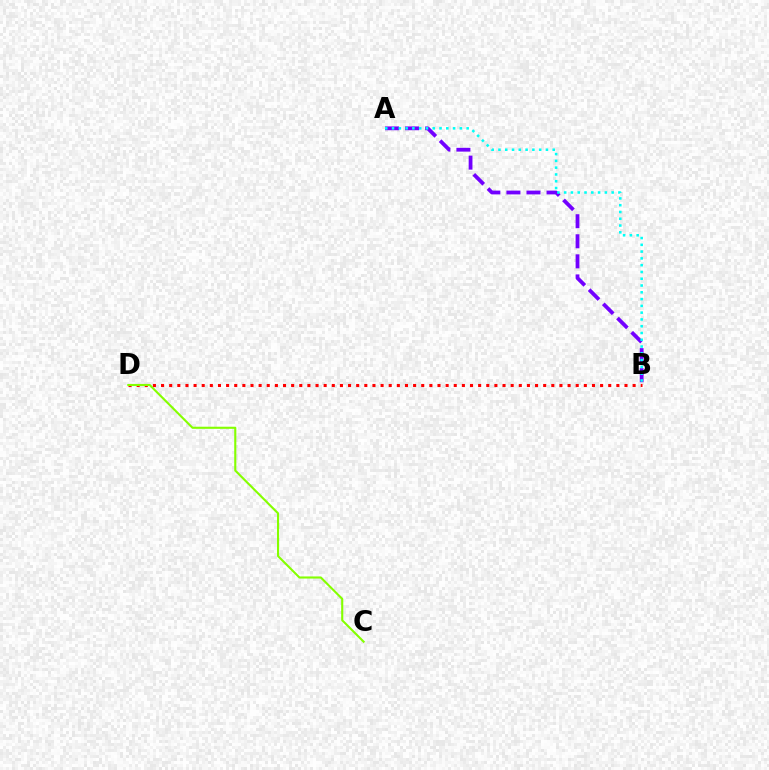{('A', 'B'): [{'color': '#7200ff', 'line_style': 'dashed', 'thickness': 2.73}, {'color': '#00fff6', 'line_style': 'dotted', 'thickness': 1.84}], ('B', 'D'): [{'color': '#ff0000', 'line_style': 'dotted', 'thickness': 2.21}], ('C', 'D'): [{'color': '#84ff00', 'line_style': 'solid', 'thickness': 1.52}]}